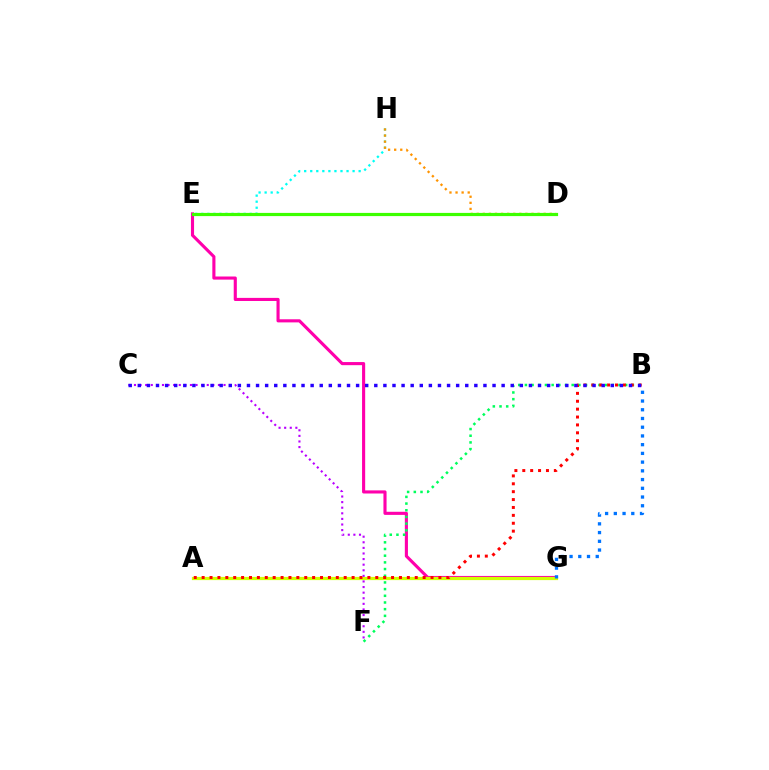{('E', 'G'): [{'color': '#ff00ac', 'line_style': 'solid', 'thickness': 2.24}], ('A', 'G'): [{'color': '#d1ff00', 'line_style': 'solid', 'thickness': 2.3}], ('B', 'G'): [{'color': '#0074ff', 'line_style': 'dotted', 'thickness': 2.37}], ('E', 'H'): [{'color': '#00fff6', 'line_style': 'dotted', 'thickness': 1.64}], ('B', 'F'): [{'color': '#00ff5c', 'line_style': 'dotted', 'thickness': 1.82}], ('D', 'H'): [{'color': '#ff9400', 'line_style': 'dotted', 'thickness': 1.65}], ('A', 'B'): [{'color': '#ff0000', 'line_style': 'dotted', 'thickness': 2.14}], ('C', 'F'): [{'color': '#b900ff', 'line_style': 'dotted', 'thickness': 1.52}], ('D', 'E'): [{'color': '#3dff00', 'line_style': 'solid', 'thickness': 2.29}], ('B', 'C'): [{'color': '#2500ff', 'line_style': 'dotted', 'thickness': 2.47}]}